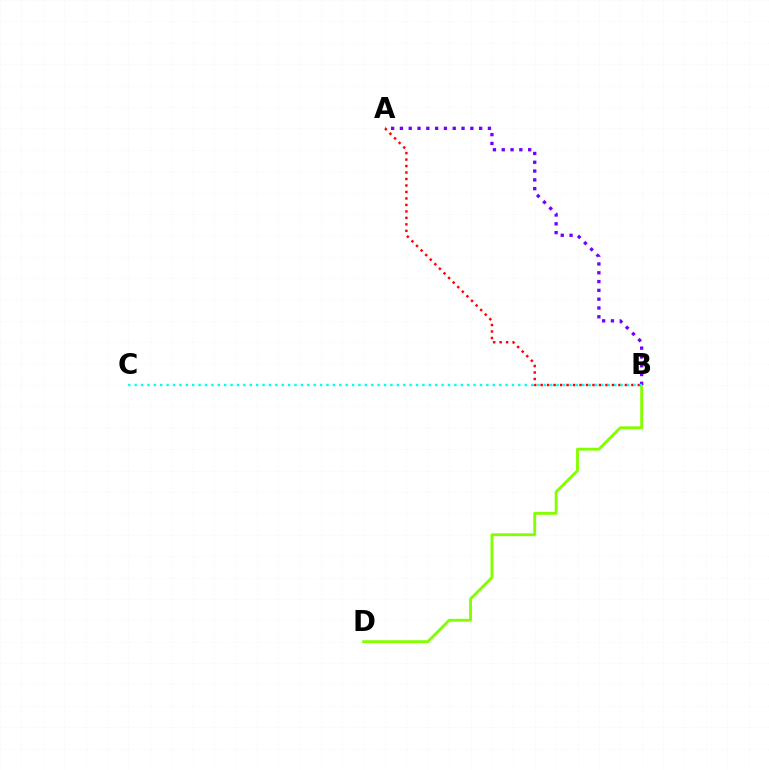{('B', 'D'): [{'color': '#84ff00', 'line_style': 'solid', 'thickness': 2.07}], ('A', 'B'): [{'color': '#7200ff', 'line_style': 'dotted', 'thickness': 2.39}, {'color': '#ff0000', 'line_style': 'dotted', 'thickness': 1.76}], ('B', 'C'): [{'color': '#00fff6', 'line_style': 'dotted', 'thickness': 1.74}]}